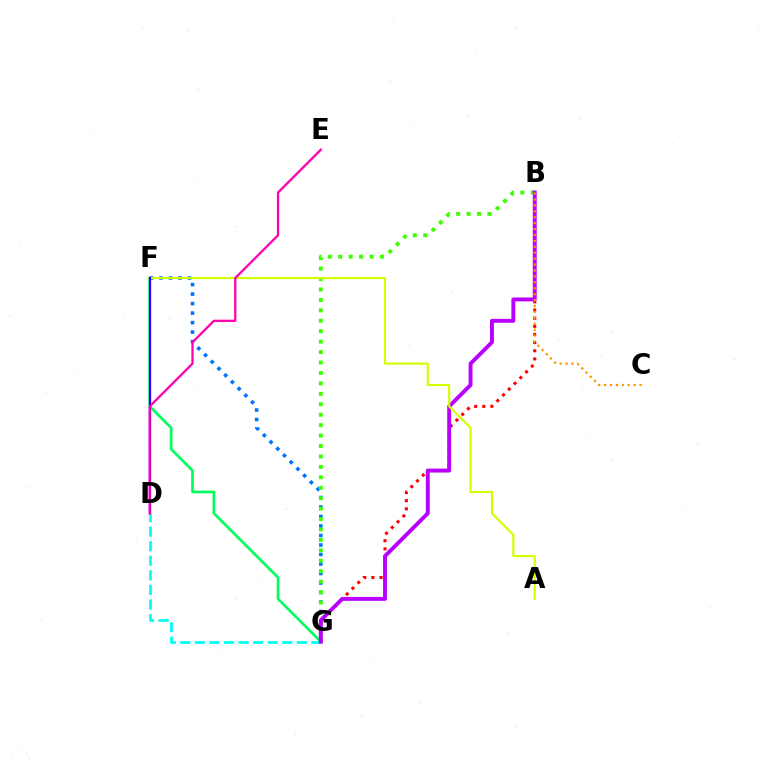{('F', 'G'): [{'color': '#0074ff', 'line_style': 'dotted', 'thickness': 2.58}, {'color': '#00ff5c', 'line_style': 'solid', 'thickness': 1.94}], ('D', 'G'): [{'color': '#00fff6', 'line_style': 'dashed', 'thickness': 1.98}], ('B', 'G'): [{'color': '#3dff00', 'line_style': 'dotted', 'thickness': 2.84}, {'color': '#ff0000', 'line_style': 'dotted', 'thickness': 2.21}, {'color': '#b900ff', 'line_style': 'solid', 'thickness': 2.82}], ('A', 'F'): [{'color': '#d1ff00', 'line_style': 'solid', 'thickness': 1.54}], ('B', 'C'): [{'color': '#ff9400', 'line_style': 'dotted', 'thickness': 1.61}], ('D', 'F'): [{'color': '#2500ff', 'line_style': 'solid', 'thickness': 1.61}], ('D', 'E'): [{'color': '#ff00ac', 'line_style': 'solid', 'thickness': 1.64}]}